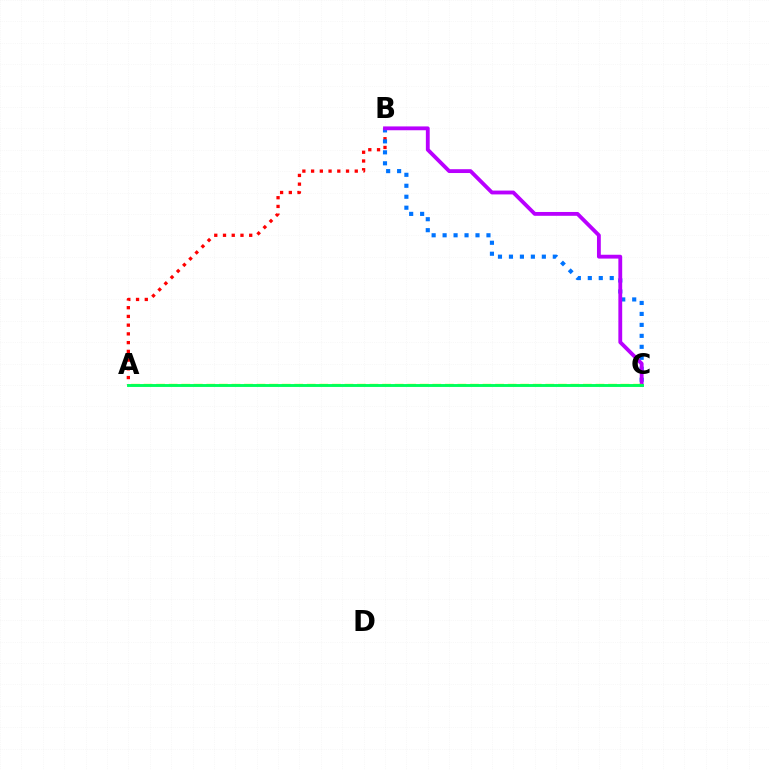{('A', 'B'): [{'color': '#ff0000', 'line_style': 'dotted', 'thickness': 2.37}], ('B', 'C'): [{'color': '#0074ff', 'line_style': 'dotted', 'thickness': 2.98}, {'color': '#b900ff', 'line_style': 'solid', 'thickness': 2.76}], ('A', 'C'): [{'color': '#d1ff00', 'line_style': 'dashed', 'thickness': 1.71}, {'color': '#00ff5c', 'line_style': 'solid', 'thickness': 2.09}]}